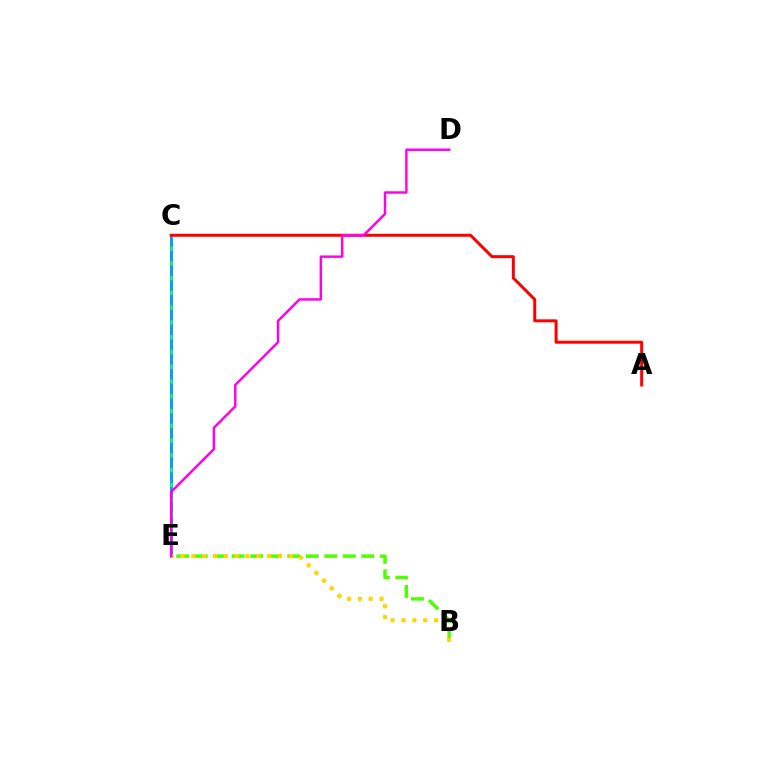{('C', 'E'): [{'color': '#3700ff', 'line_style': 'solid', 'thickness': 1.97}, {'color': '#00ff86', 'line_style': 'solid', 'thickness': 1.95}, {'color': '#009eff', 'line_style': 'dashed', 'thickness': 2.01}], ('B', 'E'): [{'color': '#4fff00', 'line_style': 'dashed', 'thickness': 2.51}, {'color': '#ffd500', 'line_style': 'dotted', 'thickness': 2.94}], ('A', 'C'): [{'color': '#ff0000', 'line_style': 'solid', 'thickness': 2.15}], ('D', 'E'): [{'color': '#ff00ed', 'line_style': 'solid', 'thickness': 1.76}]}